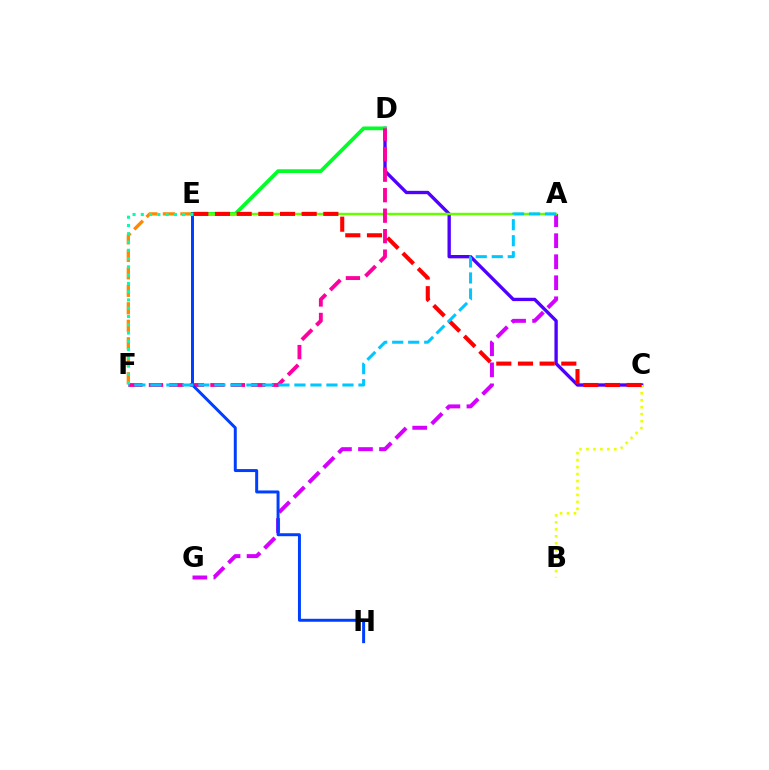{('E', 'F'): [{'color': '#ff8800', 'line_style': 'dashed', 'thickness': 2.38}, {'color': '#00ffaf', 'line_style': 'dotted', 'thickness': 2.25}], ('C', 'D'): [{'color': '#4f00ff', 'line_style': 'solid', 'thickness': 2.4}], ('A', 'G'): [{'color': '#d600ff', 'line_style': 'dashed', 'thickness': 2.86}], ('D', 'E'): [{'color': '#00ff27', 'line_style': 'solid', 'thickness': 2.68}], ('A', 'E'): [{'color': '#66ff00', 'line_style': 'solid', 'thickness': 1.78}], ('D', 'F'): [{'color': '#ff00a0', 'line_style': 'dashed', 'thickness': 2.78}], ('E', 'H'): [{'color': '#003fff', 'line_style': 'solid', 'thickness': 2.14}], ('B', 'C'): [{'color': '#eeff00', 'line_style': 'dotted', 'thickness': 1.89}], ('C', 'E'): [{'color': '#ff0000', 'line_style': 'dashed', 'thickness': 2.94}], ('A', 'F'): [{'color': '#00c7ff', 'line_style': 'dashed', 'thickness': 2.17}]}